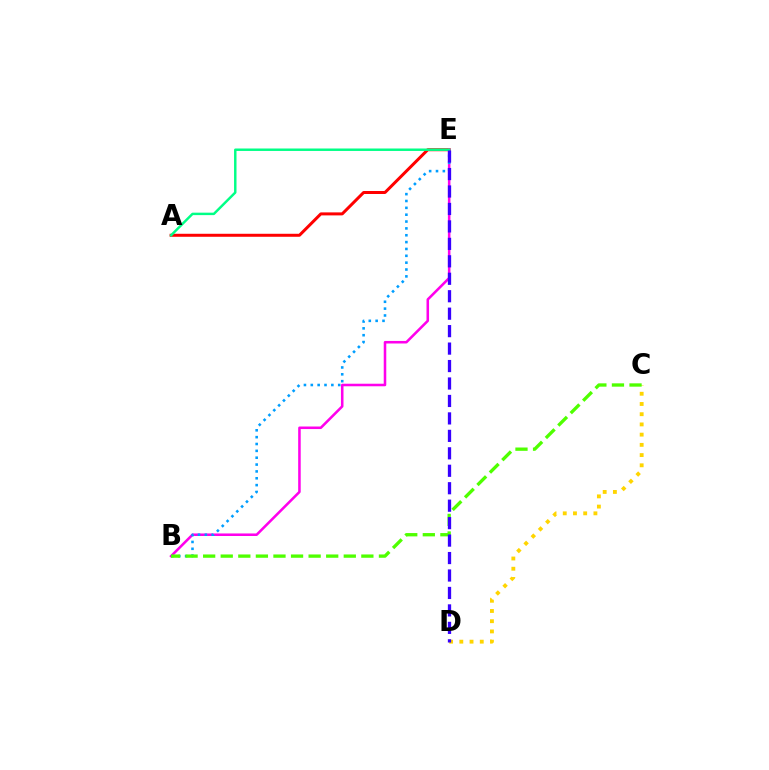{('A', 'E'): [{'color': '#ff0000', 'line_style': 'solid', 'thickness': 2.16}, {'color': '#00ff86', 'line_style': 'solid', 'thickness': 1.77}], ('B', 'E'): [{'color': '#ff00ed', 'line_style': 'solid', 'thickness': 1.83}, {'color': '#009eff', 'line_style': 'dotted', 'thickness': 1.86}], ('C', 'D'): [{'color': '#ffd500', 'line_style': 'dotted', 'thickness': 2.78}], ('B', 'C'): [{'color': '#4fff00', 'line_style': 'dashed', 'thickness': 2.39}], ('D', 'E'): [{'color': '#3700ff', 'line_style': 'dashed', 'thickness': 2.37}]}